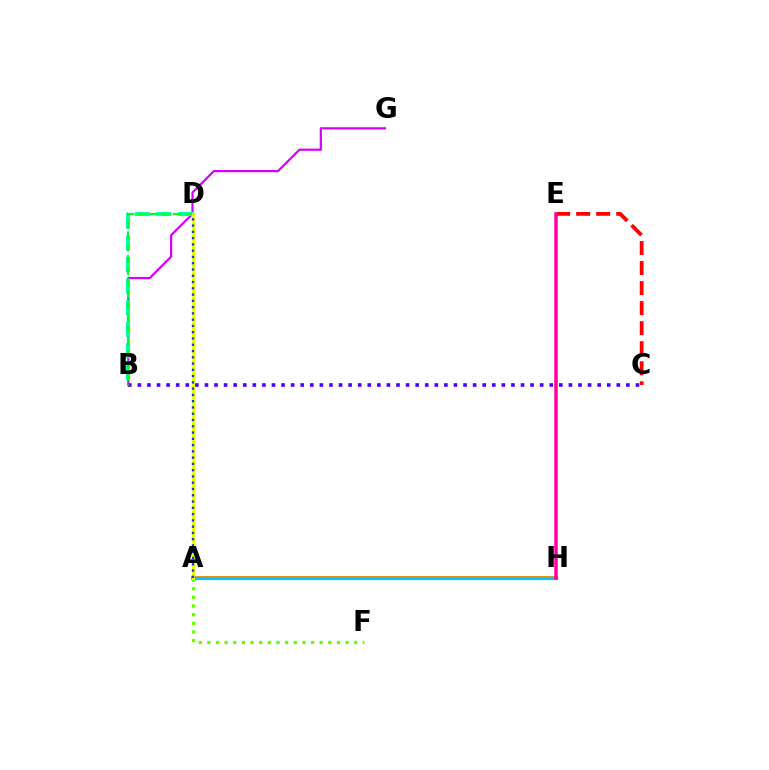{('A', 'H'): [{'color': '#ff8800', 'line_style': 'solid', 'thickness': 2.83}, {'color': '#00c7ff', 'line_style': 'solid', 'thickness': 2.31}], ('B', 'C'): [{'color': '#4f00ff', 'line_style': 'dotted', 'thickness': 2.6}], ('B', 'G'): [{'color': '#d600ff', 'line_style': 'solid', 'thickness': 1.6}], ('B', 'D'): [{'color': '#00ffaf', 'line_style': 'dashed', 'thickness': 2.93}, {'color': '#00ff27', 'line_style': 'dashed', 'thickness': 1.6}], ('A', 'F'): [{'color': '#66ff00', 'line_style': 'dotted', 'thickness': 2.35}], ('C', 'E'): [{'color': '#ff0000', 'line_style': 'dashed', 'thickness': 2.72}], ('A', 'D'): [{'color': '#eeff00', 'line_style': 'solid', 'thickness': 2.15}, {'color': '#003fff', 'line_style': 'dotted', 'thickness': 1.7}], ('E', 'H'): [{'color': '#ff00a0', 'line_style': 'solid', 'thickness': 2.53}]}